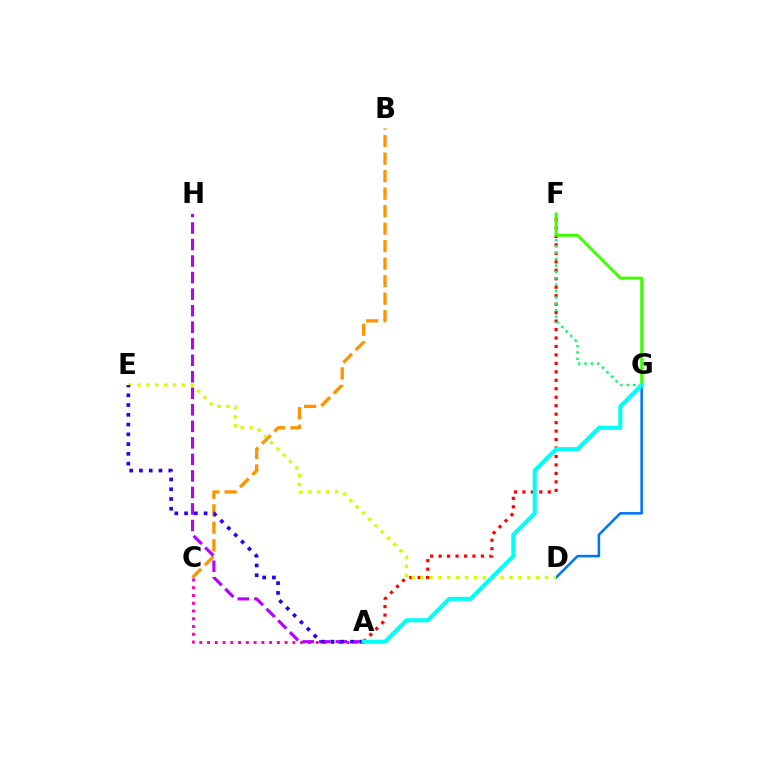{('B', 'C'): [{'color': '#ff9400', 'line_style': 'dashed', 'thickness': 2.38}], ('A', 'C'): [{'color': '#ff00ac', 'line_style': 'dotted', 'thickness': 2.11}], ('A', 'F'): [{'color': '#ff0000', 'line_style': 'dotted', 'thickness': 2.3}], ('A', 'H'): [{'color': '#b900ff', 'line_style': 'dashed', 'thickness': 2.25}], ('D', 'G'): [{'color': '#0074ff', 'line_style': 'solid', 'thickness': 1.84}], ('D', 'E'): [{'color': '#d1ff00', 'line_style': 'dotted', 'thickness': 2.42}], ('A', 'E'): [{'color': '#2500ff', 'line_style': 'dotted', 'thickness': 2.65}], ('F', 'G'): [{'color': '#00ff5c', 'line_style': 'dotted', 'thickness': 1.73}, {'color': '#3dff00', 'line_style': 'solid', 'thickness': 2.1}], ('A', 'G'): [{'color': '#00fff6', 'line_style': 'solid', 'thickness': 2.94}]}